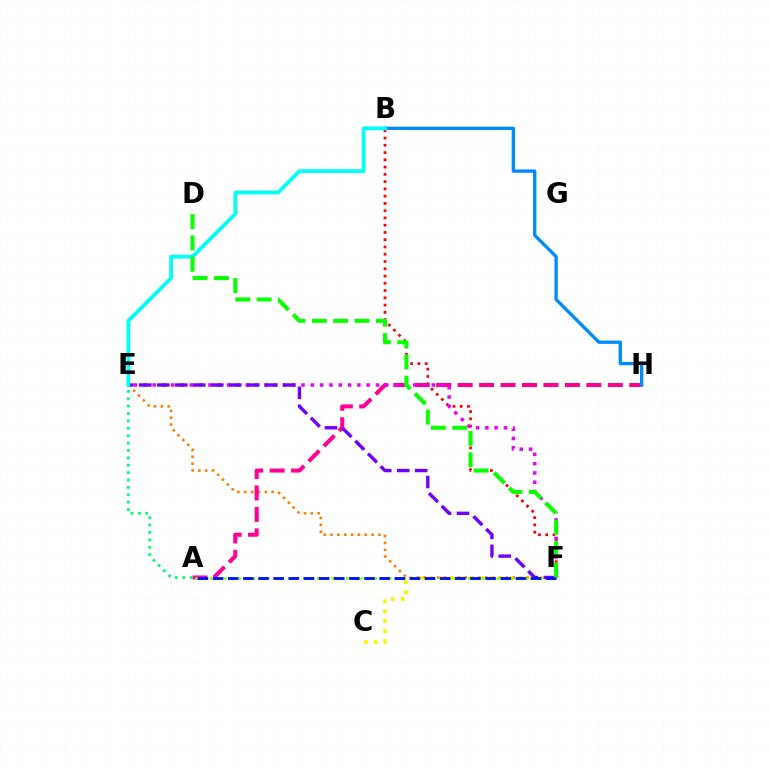{('E', 'F'): [{'color': '#ff7c00', 'line_style': 'dotted', 'thickness': 1.86}, {'color': '#ee00ff', 'line_style': 'dotted', 'thickness': 2.53}, {'color': '#7200ff', 'line_style': 'dashed', 'thickness': 2.44}], ('B', 'F'): [{'color': '#ff0000', 'line_style': 'dotted', 'thickness': 1.97}], ('A', 'H'): [{'color': '#ff0094', 'line_style': 'dashed', 'thickness': 2.91}], ('A', 'E'): [{'color': '#00ff74', 'line_style': 'dotted', 'thickness': 2.01}], ('C', 'F'): [{'color': '#fcf500', 'line_style': 'dotted', 'thickness': 2.71}], ('A', 'F'): [{'color': '#84ff00', 'line_style': 'dotted', 'thickness': 1.95}, {'color': '#0010ff', 'line_style': 'dashed', 'thickness': 2.06}], ('B', 'H'): [{'color': '#008cff', 'line_style': 'solid', 'thickness': 2.39}], ('B', 'E'): [{'color': '#00fff6', 'line_style': 'solid', 'thickness': 2.71}], ('D', 'F'): [{'color': '#08ff00', 'line_style': 'dashed', 'thickness': 2.9}]}